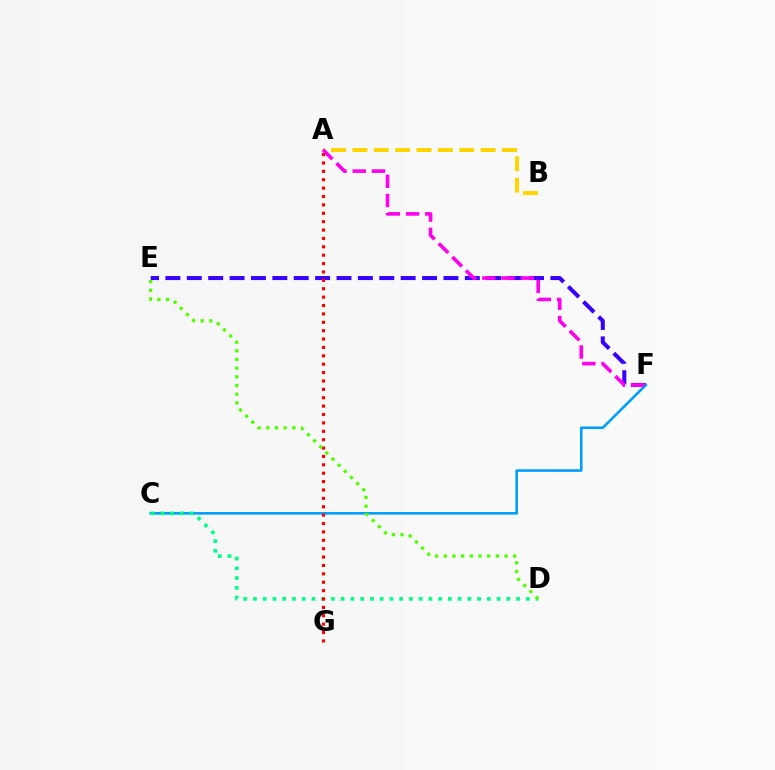{('E', 'F'): [{'color': '#3700ff', 'line_style': 'dashed', 'thickness': 2.91}], ('C', 'F'): [{'color': '#009eff', 'line_style': 'solid', 'thickness': 1.87}], ('C', 'D'): [{'color': '#00ff86', 'line_style': 'dotted', 'thickness': 2.65}], ('A', 'G'): [{'color': '#ff0000', 'line_style': 'dotted', 'thickness': 2.28}], ('D', 'E'): [{'color': '#4fff00', 'line_style': 'dotted', 'thickness': 2.36}], ('A', 'B'): [{'color': '#ffd500', 'line_style': 'dashed', 'thickness': 2.9}], ('A', 'F'): [{'color': '#ff00ed', 'line_style': 'dashed', 'thickness': 2.61}]}